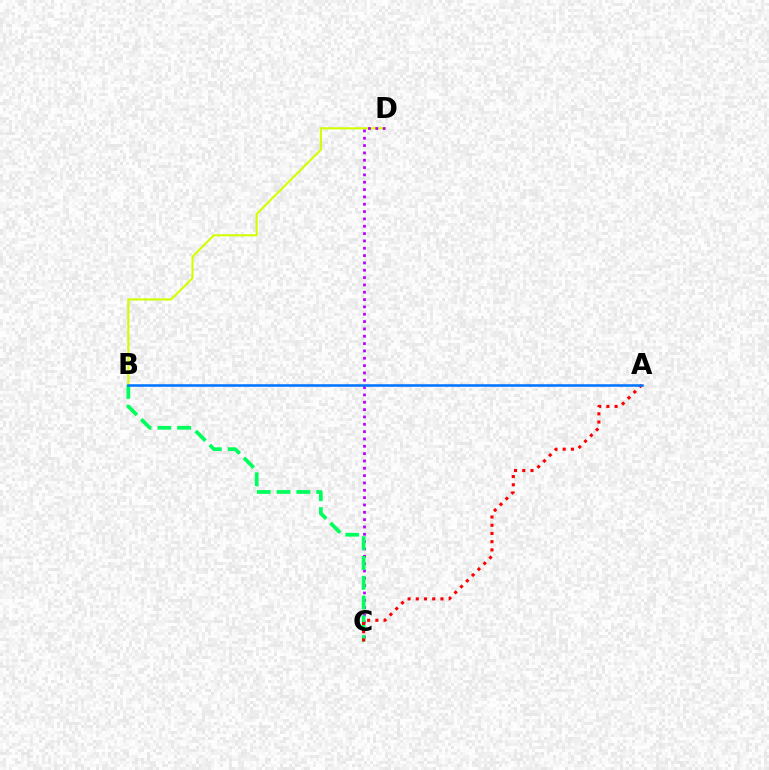{('B', 'D'): [{'color': '#d1ff00', 'line_style': 'solid', 'thickness': 1.52}], ('C', 'D'): [{'color': '#b900ff', 'line_style': 'dotted', 'thickness': 1.99}], ('B', 'C'): [{'color': '#00ff5c', 'line_style': 'dashed', 'thickness': 2.69}], ('A', 'C'): [{'color': '#ff0000', 'line_style': 'dotted', 'thickness': 2.23}], ('A', 'B'): [{'color': '#0074ff', 'line_style': 'solid', 'thickness': 1.83}]}